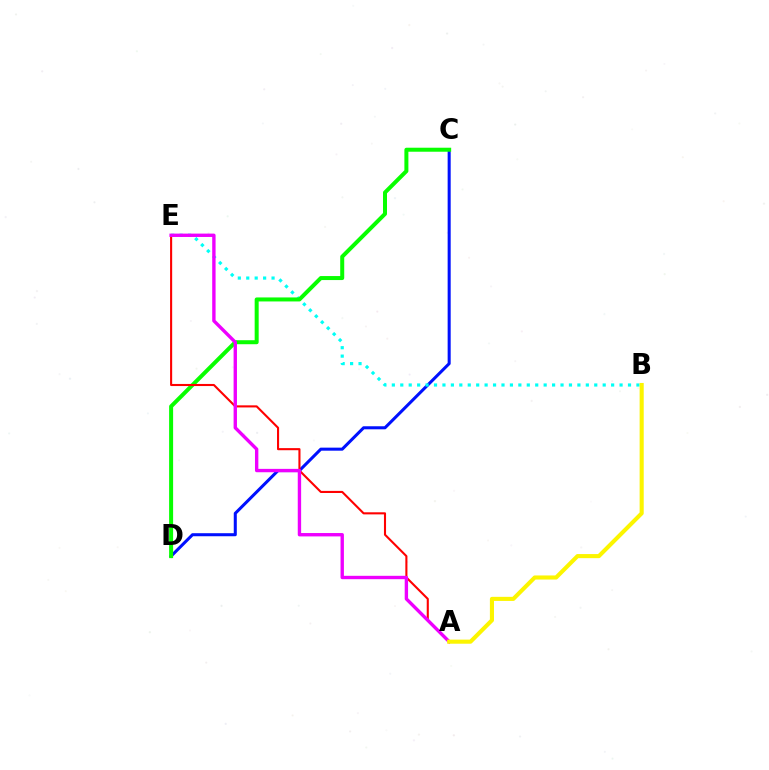{('C', 'D'): [{'color': '#0010ff', 'line_style': 'solid', 'thickness': 2.19}, {'color': '#08ff00', 'line_style': 'solid', 'thickness': 2.88}], ('B', 'E'): [{'color': '#00fff6', 'line_style': 'dotted', 'thickness': 2.29}], ('A', 'E'): [{'color': '#ff0000', 'line_style': 'solid', 'thickness': 1.51}, {'color': '#ee00ff', 'line_style': 'solid', 'thickness': 2.43}], ('A', 'B'): [{'color': '#fcf500', 'line_style': 'solid', 'thickness': 2.94}]}